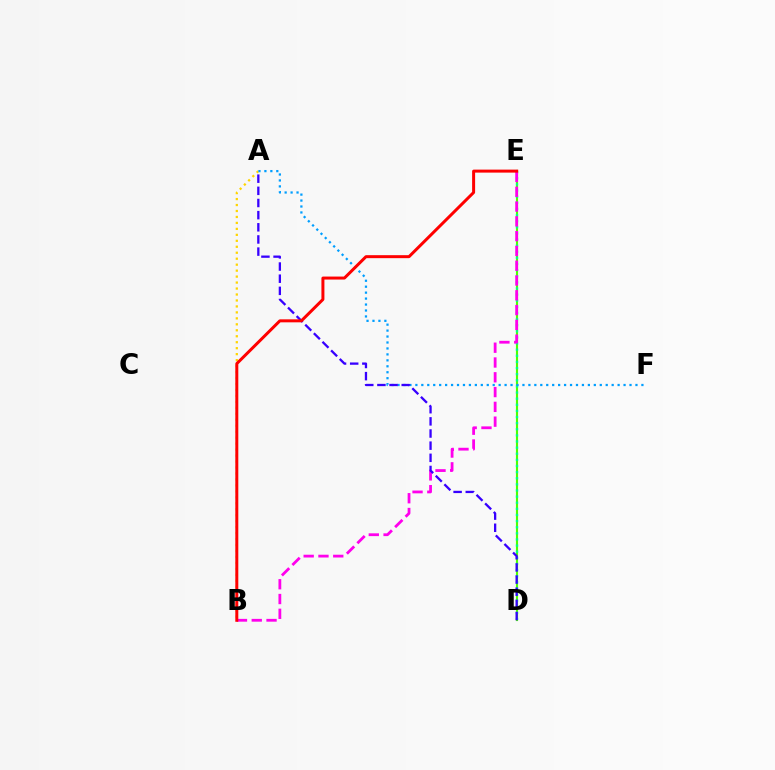{('A', 'B'): [{'color': '#ffd500', 'line_style': 'dotted', 'thickness': 1.62}], ('D', 'E'): [{'color': '#4fff00', 'line_style': 'solid', 'thickness': 1.54}, {'color': '#00ff86', 'line_style': 'dotted', 'thickness': 1.66}], ('B', 'E'): [{'color': '#ff00ed', 'line_style': 'dashed', 'thickness': 2.01}, {'color': '#ff0000', 'line_style': 'solid', 'thickness': 2.16}], ('A', 'F'): [{'color': '#009eff', 'line_style': 'dotted', 'thickness': 1.62}], ('A', 'D'): [{'color': '#3700ff', 'line_style': 'dashed', 'thickness': 1.65}]}